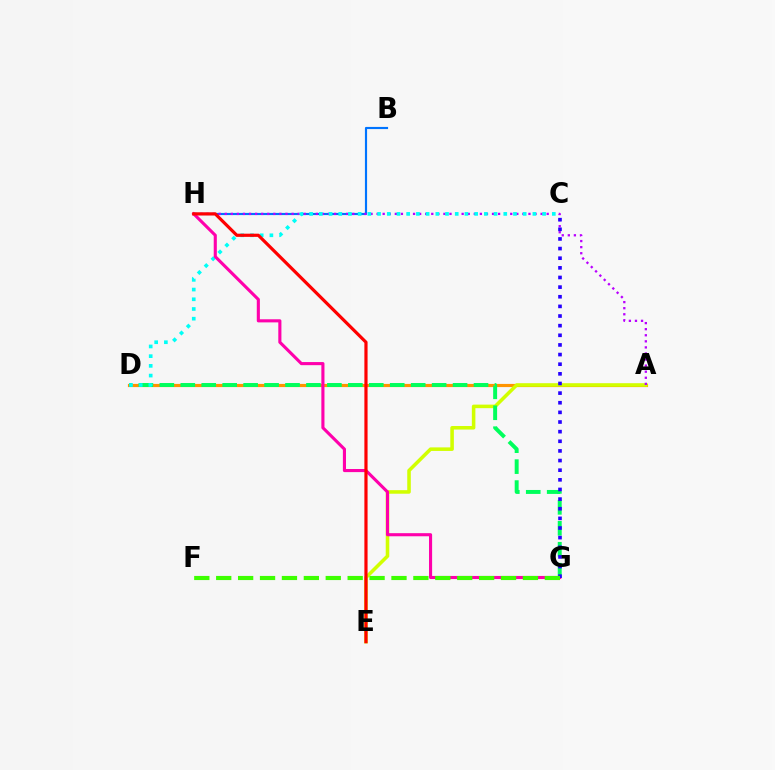{('B', 'H'): [{'color': '#0074ff', 'line_style': 'solid', 'thickness': 1.55}], ('A', 'D'): [{'color': '#ff9400', 'line_style': 'solid', 'thickness': 2.28}], ('A', 'E'): [{'color': '#d1ff00', 'line_style': 'solid', 'thickness': 2.56}], ('D', 'G'): [{'color': '#00ff5c', 'line_style': 'dashed', 'thickness': 2.85}], ('A', 'H'): [{'color': '#b900ff', 'line_style': 'dotted', 'thickness': 1.65}], ('C', 'D'): [{'color': '#00fff6', 'line_style': 'dotted', 'thickness': 2.64}], ('G', 'H'): [{'color': '#ff00ac', 'line_style': 'solid', 'thickness': 2.24}], ('C', 'G'): [{'color': '#2500ff', 'line_style': 'dotted', 'thickness': 2.62}], ('E', 'H'): [{'color': '#ff0000', 'line_style': 'solid', 'thickness': 2.3}], ('F', 'G'): [{'color': '#3dff00', 'line_style': 'dashed', 'thickness': 2.98}]}